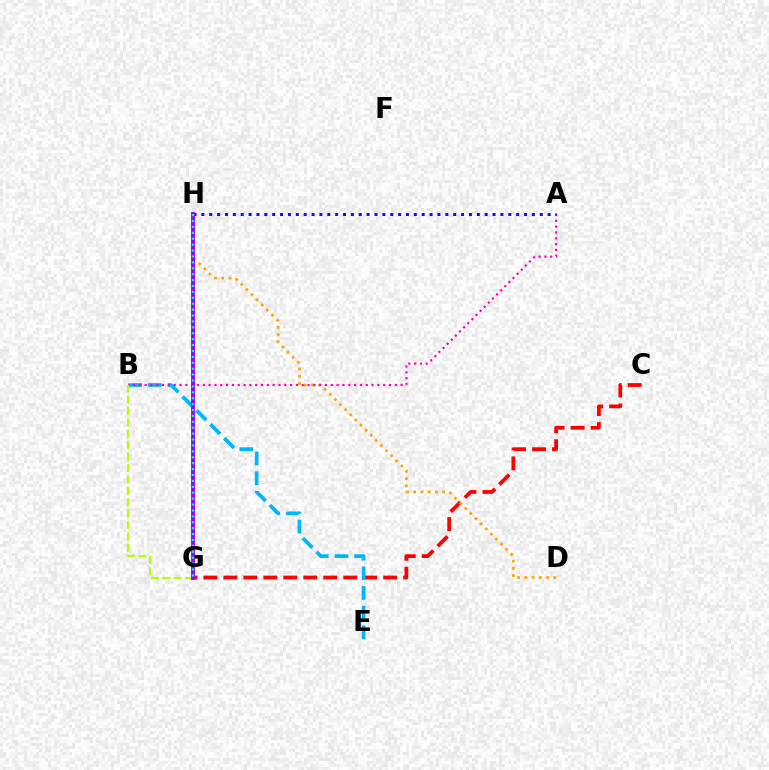{('G', 'H'): [{'color': '#08ff00', 'line_style': 'solid', 'thickness': 1.65}, {'color': '#9b00ff', 'line_style': 'solid', 'thickness': 2.8}, {'color': '#00ff9d', 'line_style': 'dotted', 'thickness': 1.6}], ('C', 'G'): [{'color': '#ff0000', 'line_style': 'dashed', 'thickness': 2.71}], ('D', 'H'): [{'color': '#ffa500', 'line_style': 'dotted', 'thickness': 1.96}], ('B', 'E'): [{'color': '#00b5ff', 'line_style': 'dashed', 'thickness': 2.67}], ('A', 'B'): [{'color': '#ff00bd', 'line_style': 'dotted', 'thickness': 1.58}], ('B', 'G'): [{'color': '#b3ff00', 'line_style': 'dashed', 'thickness': 1.55}], ('A', 'H'): [{'color': '#0010ff', 'line_style': 'dotted', 'thickness': 2.14}]}